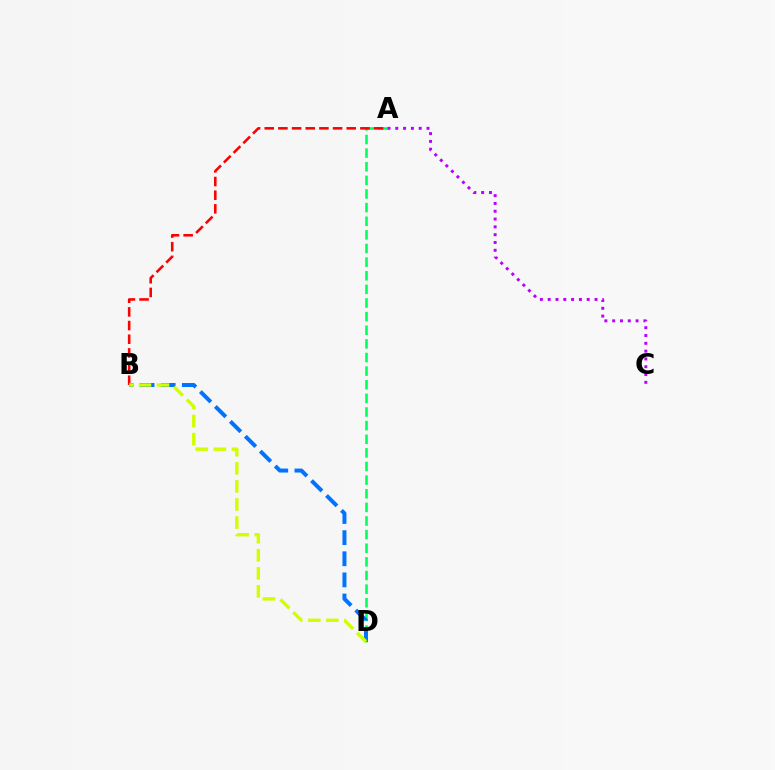{('A', 'D'): [{'color': '#00ff5c', 'line_style': 'dashed', 'thickness': 1.85}], ('A', 'B'): [{'color': '#ff0000', 'line_style': 'dashed', 'thickness': 1.86}], ('B', 'D'): [{'color': '#0074ff', 'line_style': 'dashed', 'thickness': 2.87}, {'color': '#d1ff00', 'line_style': 'dashed', 'thickness': 2.45}], ('A', 'C'): [{'color': '#b900ff', 'line_style': 'dotted', 'thickness': 2.12}]}